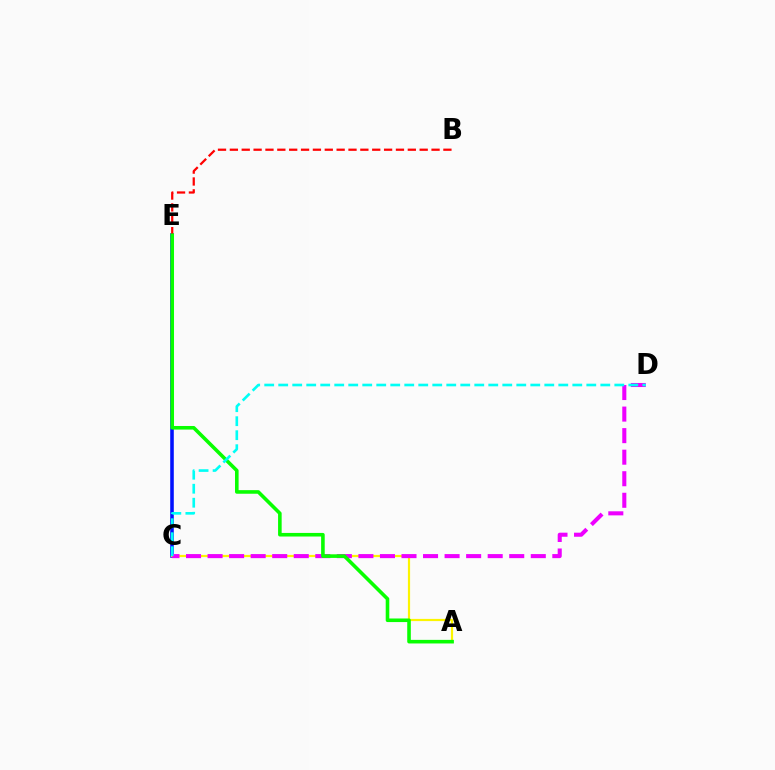{('C', 'E'): [{'color': '#0010ff', 'line_style': 'solid', 'thickness': 2.57}], ('A', 'C'): [{'color': '#fcf500', 'line_style': 'solid', 'thickness': 1.58}], ('B', 'E'): [{'color': '#ff0000', 'line_style': 'dashed', 'thickness': 1.61}], ('C', 'D'): [{'color': '#ee00ff', 'line_style': 'dashed', 'thickness': 2.93}, {'color': '#00fff6', 'line_style': 'dashed', 'thickness': 1.9}], ('A', 'E'): [{'color': '#08ff00', 'line_style': 'solid', 'thickness': 2.58}]}